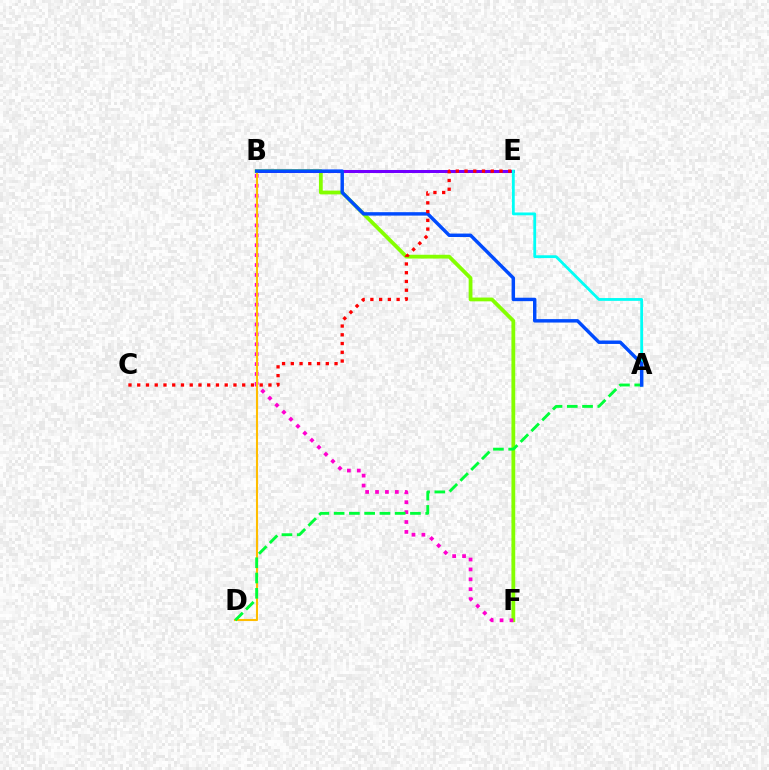{('B', 'F'): [{'color': '#84ff00', 'line_style': 'solid', 'thickness': 2.73}, {'color': '#ff00cf', 'line_style': 'dotted', 'thickness': 2.69}], ('B', 'E'): [{'color': '#7200ff', 'line_style': 'solid', 'thickness': 2.16}], ('A', 'E'): [{'color': '#00fff6', 'line_style': 'solid', 'thickness': 2.02}], ('B', 'D'): [{'color': '#ffbd00', 'line_style': 'solid', 'thickness': 1.51}], ('A', 'D'): [{'color': '#00ff39', 'line_style': 'dashed', 'thickness': 2.07}], ('A', 'B'): [{'color': '#004bff', 'line_style': 'solid', 'thickness': 2.47}], ('C', 'E'): [{'color': '#ff0000', 'line_style': 'dotted', 'thickness': 2.38}]}